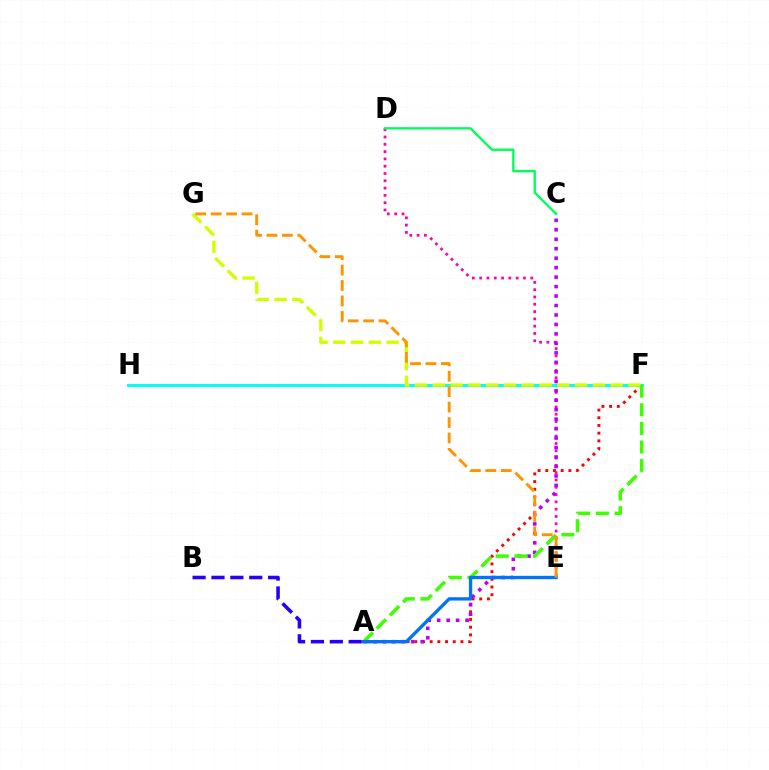{('D', 'E'): [{'color': '#ff00ac', 'line_style': 'dotted', 'thickness': 1.98}], ('A', 'F'): [{'color': '#ff0000', 'line_style': 'dotted', 'thickness': 2.09}, {'color': '#3dff00', 'line_style': 'dashed', 'thickness': 2.53}], ('C', 'D'): [{'color': '#00ff5c', 'line_style': 'solid', 'thickness': 1.7}], ('F', 'H'): [{'color': '#00fff6', 'line_style': 'solid', 'thickness': 2.1}], ('F', 'G'): [{'color': '#d1ff00', 'line_style': 'dashed', 'thickness': 2.42}], ('A', 'C'): [{'color': '#b900ff', 'line_style': 'dotted', 'thickness': 2.57}], ('A', 'E'): [{'color': '#0074ff', 'line_style': 'solid', 'thickness': 2.41}], ('A', 'B'): [{'color': '#2500ff', 'line_style': 'dashed', 'thickness': 2.57}], ('E', 'G'): [{'color': '#ff9400', 'line_style': 'dashed', 'thickness': 2.1}]}